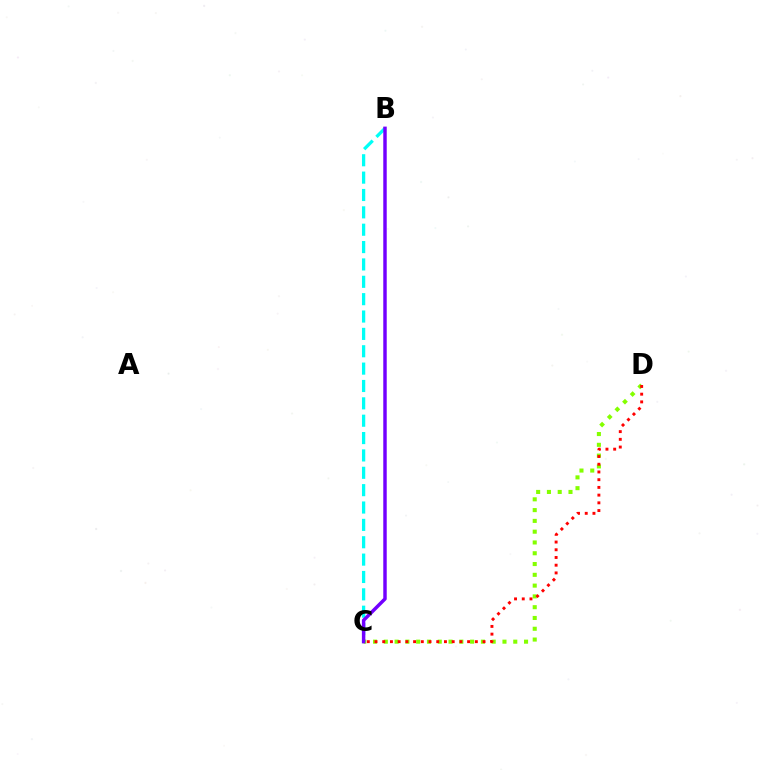{('C', 'D'): [{'color': '#84ff00', 'line_style': 'dotted', 'thickness': 2.93}, {'color': '#ff0000', 'line_style': 'dotted', 'thickness': 2.1}], ('B', 'C'): [{'color': '#00fff6', 'line_style': 'dashed', 'thickness': 2.36}, {'color': '#7200ff', 'line_style': 'solid', 'thickness': 2.49}]}